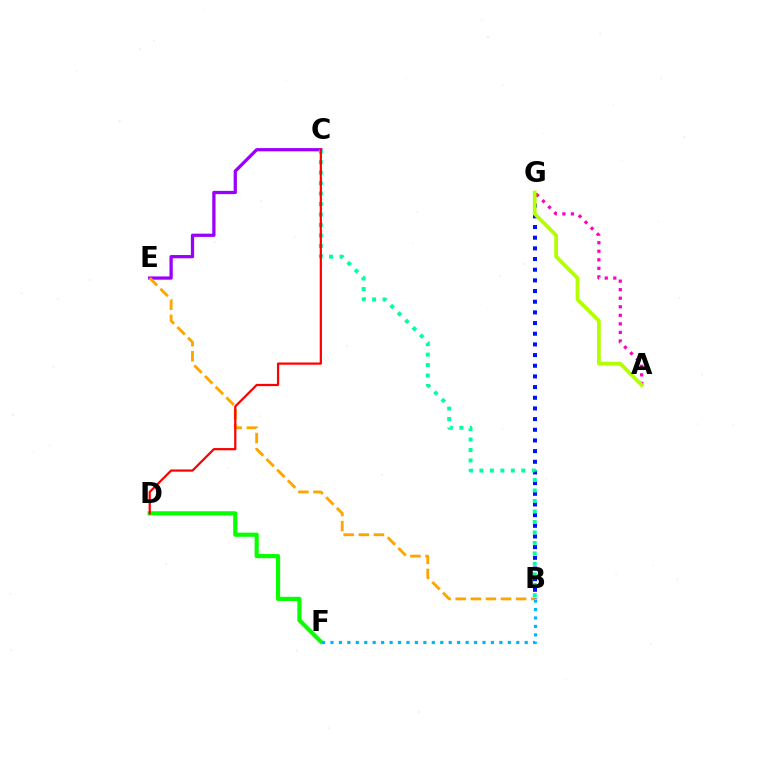{('B', 'G'): [{'color': '#0010ff', 'line_style': 'dotted', 'thickness': 2.9}], ('A', 'G'): [{'color': '#ff00bd', 'line_style': 'dotted', 'thickness': 2.32}, {'color': '#b3ff00', 'line_style': 'solid', 'thickness': 2.7}], ('C', 'E'): [{'color': '#9b00ff', 'line_style': 'solid', 'thickness': 2.35}], ('B', 'E'): [{'color': '#ffa500', 'line_style': 'dashed', 'thickness': 2.05}], ('D', 'F'): [{'color': '#08ff00', 'line_style': 'solid', 'thickness': 2.99}], ('B', 'C'): [{'color': '#00ff9d', 'line_style': 'dotted', 'thickness': 2.84}], ('B', 'F'): [{'color': '#00b5ff', 'line_style': 'dotted', 'thickness': 2.29}], ('C', 'D'): [{'color': '#ff0000', 'line_style': 'solid', 'thickness': 1.61}]}